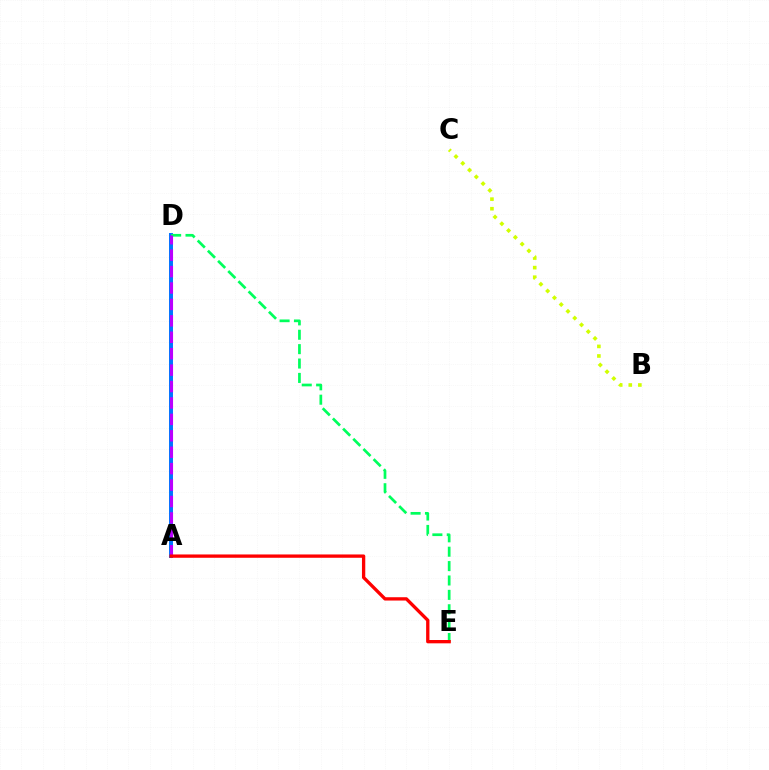{('A', 'D'): [{'color': '#0074ff', 'line_style': 'solid', 'thickness': 2.85}, {'color': '#b900ff', 'line_style': 'dashed', 'thickness': 2.23}], ('D', 'E'): [{'color': '#00ff5c', 'line_style': 'dashed', 'thickness': 1.95}], ('B', 'C'): [{'color': '#d1ff00', 'line_style': 'dotted', 'thickness': 2.6}], ('A', 'E'): [{'color': '#ff0000', 'line_style': 'solid', 'thickness': 2.39}]}